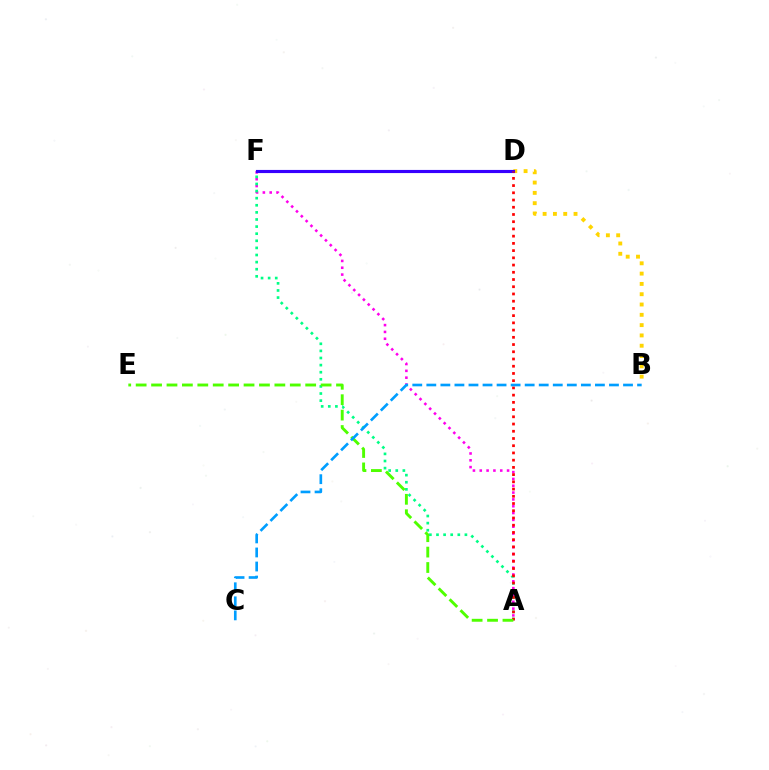{('B', 'D'): [{'color': '#ffd500', 'line_style': 'dotted', 'thickness': 2.8}], ('A', 'F'): [{'color': '#ff00ed', 'line_style': 'dotted', 'thickness': 1.85}, {'color': '#00ff86', 'line_style': 'dotted', 'thickness': 1.93}], ('D', 'F'): [{'color': '#3700ff', 'line_style': 'solid', 'thickness': 2.26}], ('A', 'D'): [{'color': '#ff0000', 'line_style': 'dotted', 'thickness': 1.96}], ('A', 'E'): [{'color': '#4fff00', 'line_style': 'dashed', 'thickness': 2.09}], ('B', 'C'): [{'color': '#009eff', 'line_style': 'dashed', 'thickness': 1.91}]}